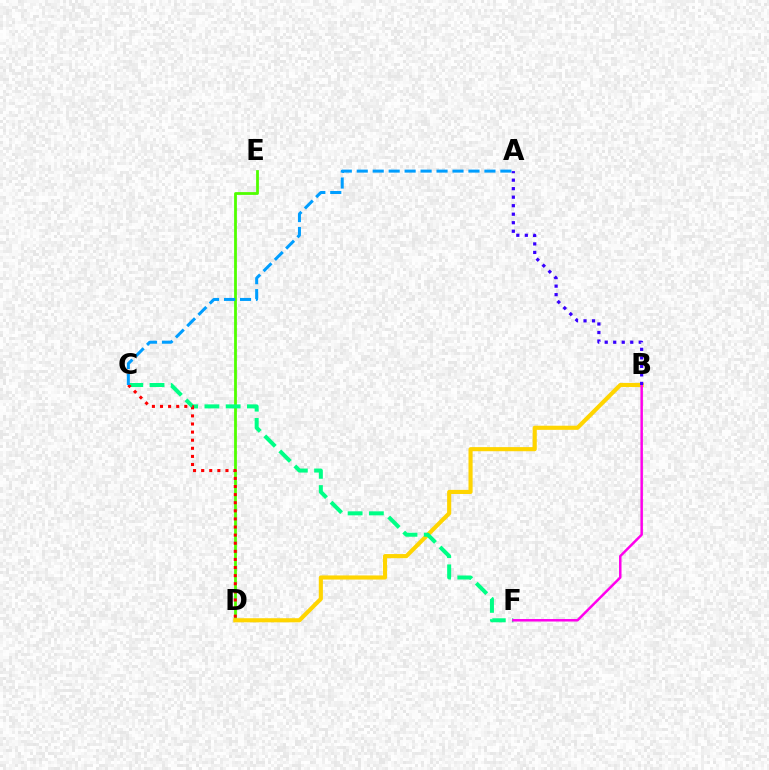{('D', 'E'): [{'color': '#4fff00', 'line_style': 'solid', 'thickness': 2.0}], ('B', 'D'): [{'color': '#ffd500', 'line_style': 'solid', 'thickness': 2.96}], ('C', 'F'): [{'color': '#00ff86', 'line_style': 'dashed', 'thickness': 2.89}], ('C', 'D'): [{'color': '#ff0000', 'line_style': 'dotted', 'thickness': 2.2}], ('A', 'C'): [{'color': '#009eff', 'line_style': 'dashed', 'thickness': 2.17}], ('B', 'F'): [{'color': '#ff00ed', 'line_style': 'solid', 'thickness': 1.79}], ('A', 'B'): [{'color': '#3700ff', 'line_style': 'dotted', 'thickness': 2.31}]}